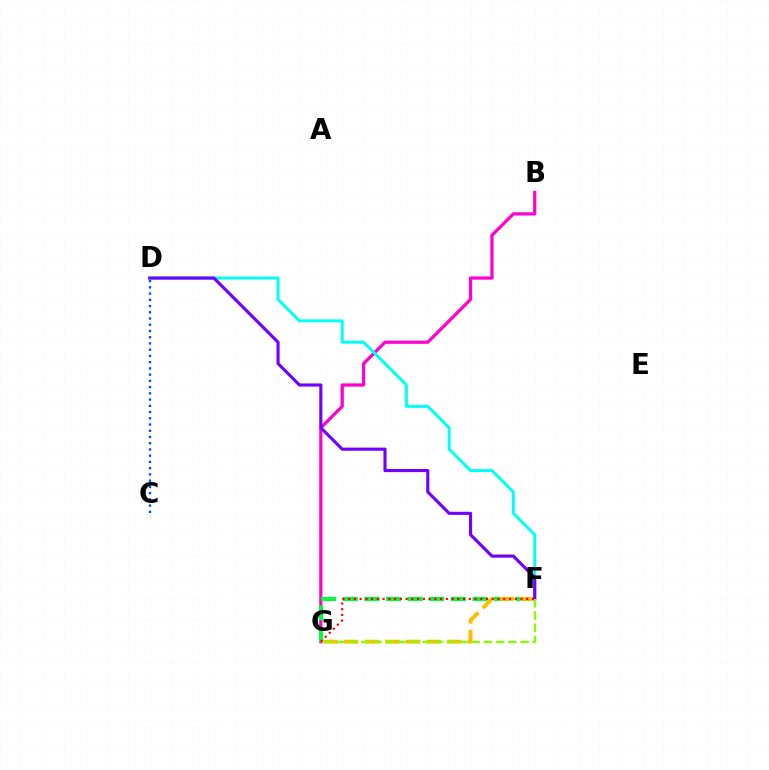{('B', 'G'): [{'color': '#ff00cf', 'line_style': 'solid', 'thickness': 2.32}], ('F', 'G'): [{'color': '#00ff39', 'line_style': 'dashed', 'thickness': 2.93}, {'color': '#ffbd00', 'line_style': 'dashed', 'thickness': 2.81}, {'color': '#ff0000', 'line_style': 'dotted', 'thickness': 1.56}, {'color': '#84ff00', 'line_style': 'dashed', 'thickness': 1.67}], ('D', 'F'): [{'color': '#00fff6', 'line_style': 'solid', 'thickness': 2.12}, {'color': '#7200ff', 'line_style': 'solid', 'thickness': 2.24}], ('C', 'D'): [{'color': '#004bff', 'line_style': 'dotted', 'thickness': 1.69}]}